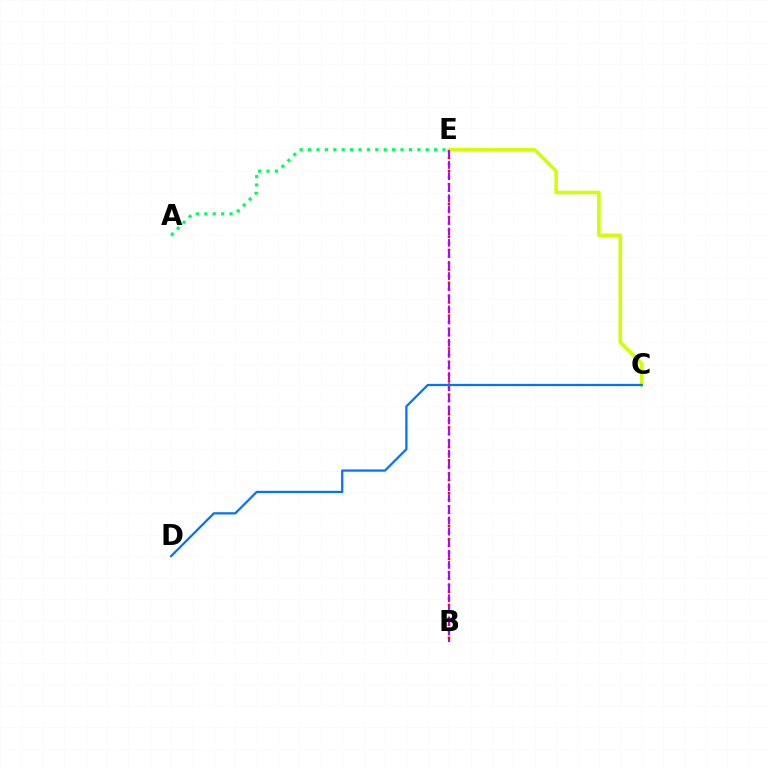{('B', 'E'): [{'color': '#ff0000', 'line_style': 'dotted', 'thickness': 1.79}, {'color': '#b900ff', 'line_style': 'dashed', 'thickness': 1.51}], ('C', 'E'): [{'color': '#d1ff00', 'line_style': 'solid', 'thickness': 2.54}], ('C', 'D'): [{'color': '#0074ff', 'line_style': 'solid', 'thickness': 1.62}], ('A', 'E'): [{'color': '#00ff5c', 'line_style': 'dotted', 'thickness': 2.28}]}